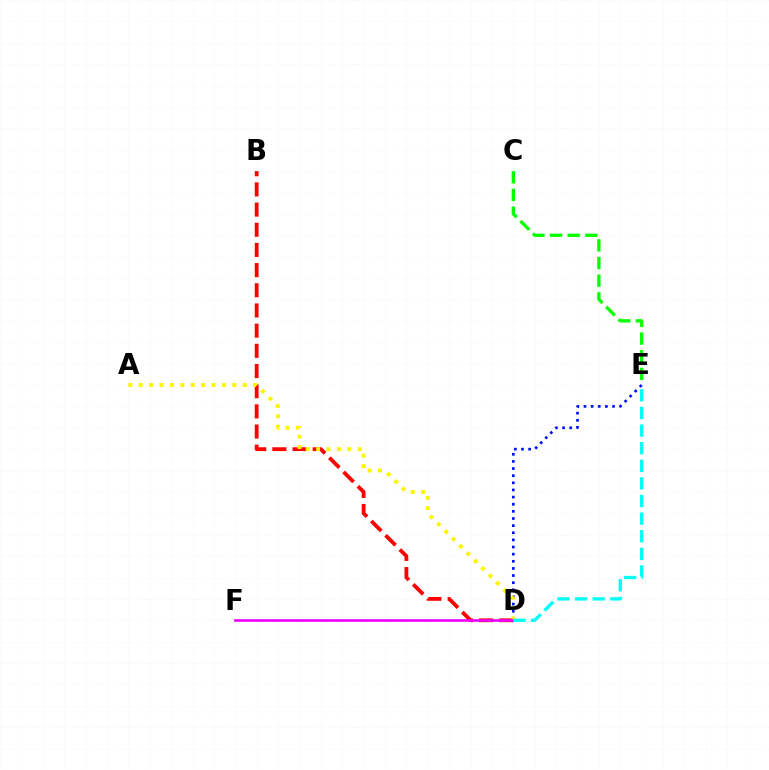{('D', 'E'): [{'color': '#0010ff', 'line_style': 'dotted', 'thickness': 1.94}, {'color': '#00fff6', 'line_style': 'dashed', 'thickness': 2.39}], ('B', 'D'): [{'color': '#ff0000', 'line_style': 'dashed', 'thickness': 2.74}], ('C', 'E'): [{'color': '#08ff00', 'line_style': 'dashed', 'thickness': 2.4}], ('A', 'D'): [{'color': '#fcf500', 'line_style': 'dotted', 'thickness': 2.83}], ('D', 'F'): [{'color': '#ee00ff', 'line_style': 'solid', 'thickness': 1.89}]}